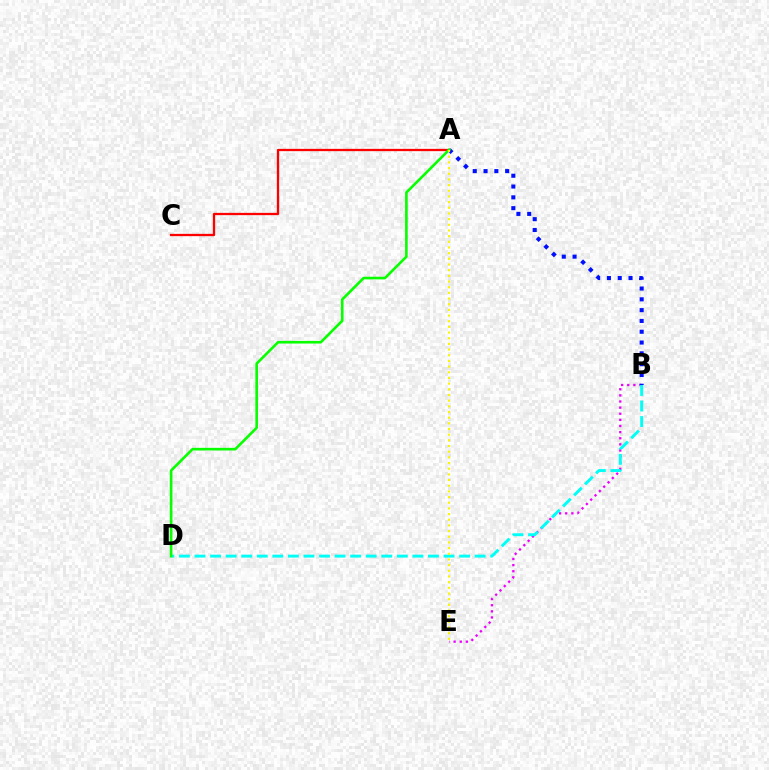{('B', 'E'): [{'color': '#ee00ff', 'line_style': 'dotted', 'thickness': 1.66}], ('A', 'B'): [{'color': '#0010ff', 'line_style': 'dotted', 'thickness': 2.94}], ('A', 'C'): [{'color': '#ff0000', 'line_style': 'solid', 'thickness': 1.65}], ('B', 'D'): [{'color': '#00fff6', 'line_style': 'dashed', 'thickness': 2.11}], ('A', 'D'): [{'color': '#08ff00', 'line_style': 'solid', 'thickness': 1.89}], ('A', 'E'): [{'color': '#fcf500', 'line_style': 'dotted', 'thickness': 1.54}]}